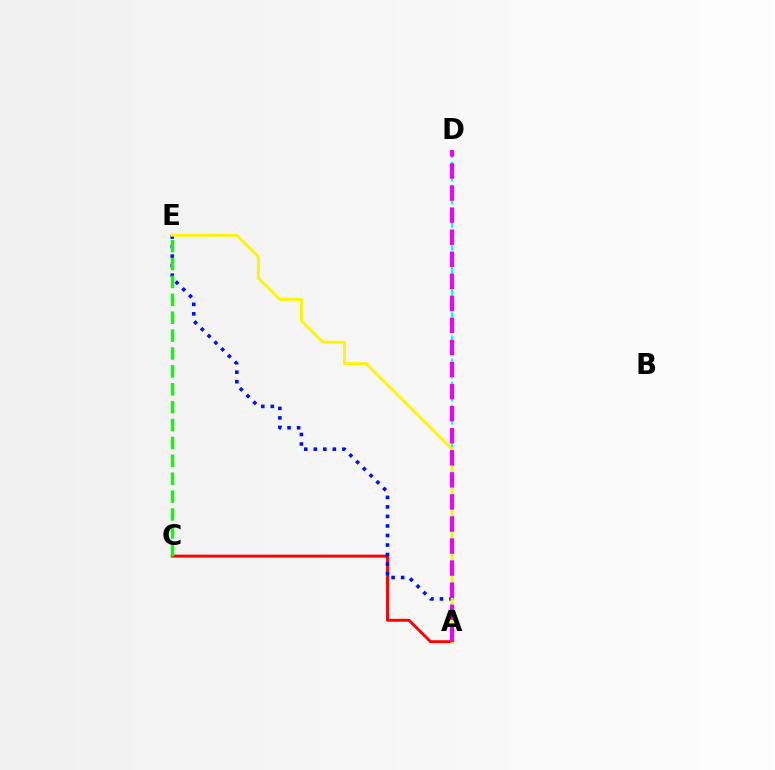{('A', 'C'): [{'color': '#ff0000', 'line_style': 'solid', 'thickness': 2.1}], ('A', 'E'): [{'color': '#0010ff', 'line_style': 'dotted', 'thickness': 2.59}, {'color': '#fcf500', 'line_style': 'solid', 'thickness': 2.05}], ('C', 'E'): [{'color': '#08ff00', 'line_style': 'dashed', 'thickness': 2.43}], ('A', 'D'): [{'color': '#00fff6', 'line_style': 'dashed', 'thickness': 1.57}, {'color': '#ee00ff', 'line_style': 'dashed', 'thickness': 3.0}]}